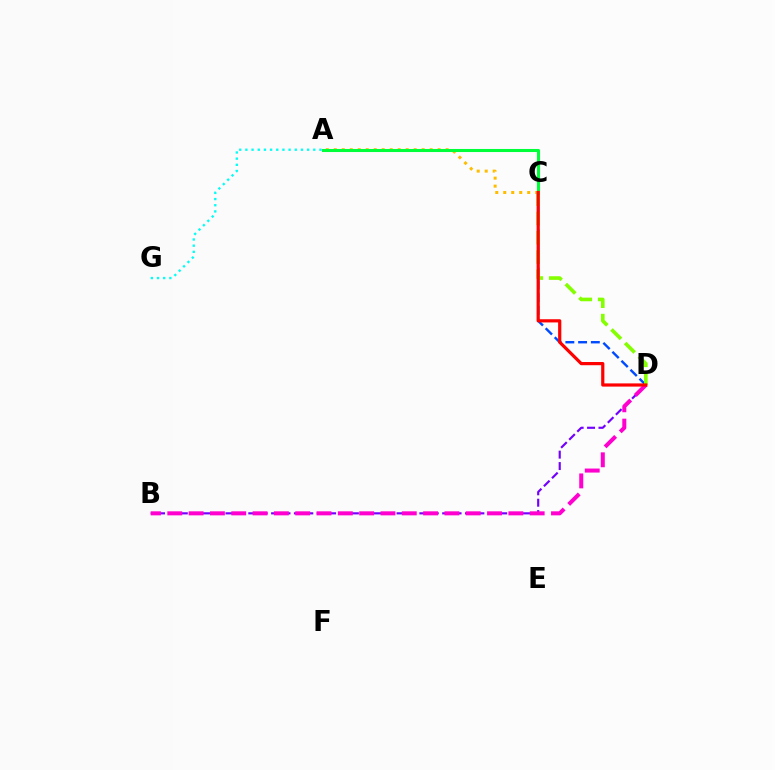{('B', 'D'): [{'color': '#7200ff', 'line_style': 'dashed', 'thickness': 1.55}, {'color': '#ff00cf', 'line_style': 'dashed', 'thickness': 2.9}], ('C', 'D'): [{'color': '#004bff', 'line_style': 'dashed', 'thickness': 1.73}, {'color': '#84ff00', 'line_style': 'dashed', 'thickness': 2.62}, {'color': '#ff0000', 'line_style': 'solid', 'thickness': 2.3}], ('A', 'C'): [{'color': '#ffbd00', 'line_style': 'dotted', 'thickness': 2.17}, {'color': '#00ff39', 'line_style': 'solid', 'thickness': 2.21}], ('A', 'G'): [{'color': '#00fff6', 'line_style': 'dotted', 'thickness': 1.68}]}